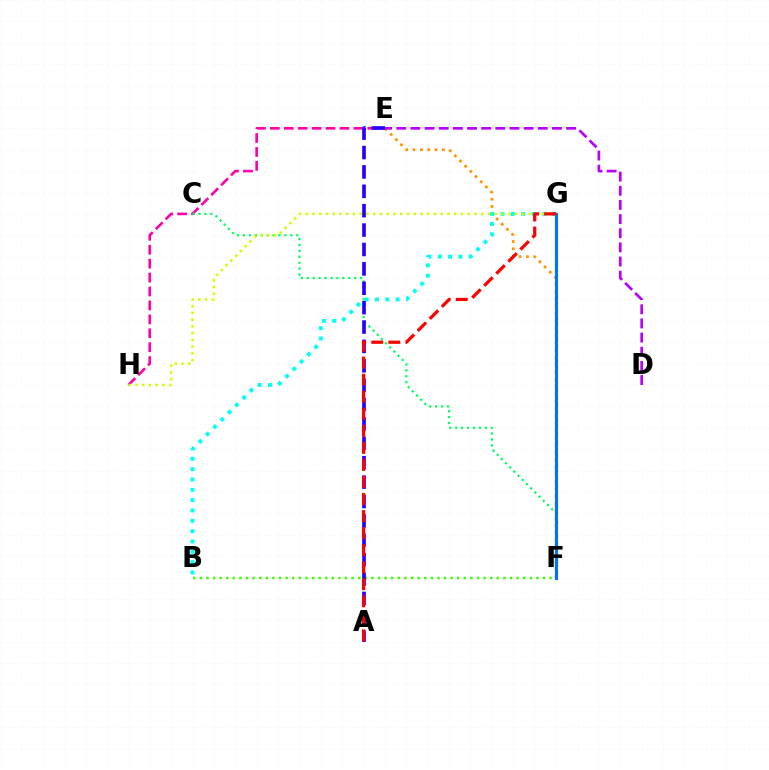{('E', 'F'): [{'color': '#ff9400', 'line_style': 'dotted', 'thickness': 1.99}], ('B', 'G'): [{'color': '#00fff6', 'line_style': 'dotted', 'thickness': 2.81}], ('E', 'H'): [{'color': '#ff00ac', 'line_style': 'dashed', 'thickness': 1.89}], ('D', 'E'): [{'color': '#b900ff', 'line_style': 'dashed', 'thickness': 1.92}], ('B', 'F'): [{'color': '#3dff00', 'line_style': 'dotted', 'thickness': 1.79}], ('C', 'F'): [{'color': '#00ff5c', 'line_style': 'dotted', 'thickness': 1.61}], ('F', 'G'): [{'color': '#0074ff', 'line_style': 'solid', 'thickness': 2.26}], ('G', 'H'): [{'color': '#d1ff00', 'line_style': 'dotted', 'thickness': 1.83}], ('A', 'E'): [{'color': '#2500ff', 'line_style': 'dashed', 'thickness': 2.63}], ('A', 'G'): [{'color': '#ff0000', 'line_style': 'dashed', 'thickness': 2.32}]}